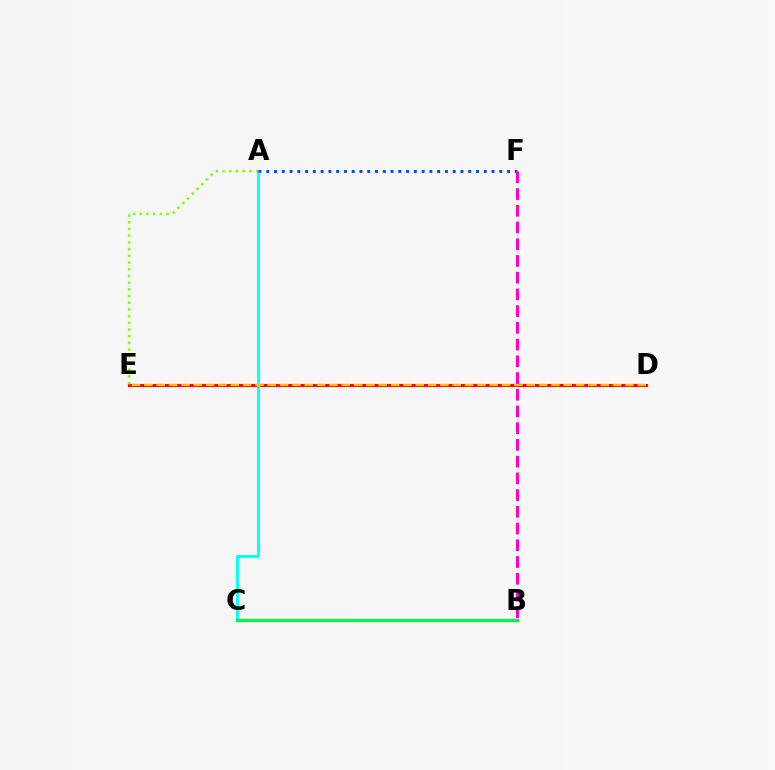{('D', 'E'): [{'color': '#ff0000', 'line_style': 'solid', 'thickness': 2.25}, {'color': '#ffbd00', 'line_style': 'dashed', 'thickness': 1.68}], ('A', 'E'): [{'color': '#84ff00', 'line_style': 'dotted', 'thickness': 1.82}], ('B', 'C'): [{'color': '#7200ff', 'line_style': 'solid', 'thickness': 2.32}, {'color': '#00ff39', 'line_style': 'solid', 'thickness': 2.09}], ('A', 'C'): [{'color': '#00fff6', 'line_style': 'solid', 'thickness': 2.03}], ('A', 'F'): [{'color': '#004bff', 'line_style': 'dotted', 'thickness': 2.11}], ('B', 'F'): [{'color': '#ff00cf', 'line_style': 'dashed', 'thickness': 2.27}]}